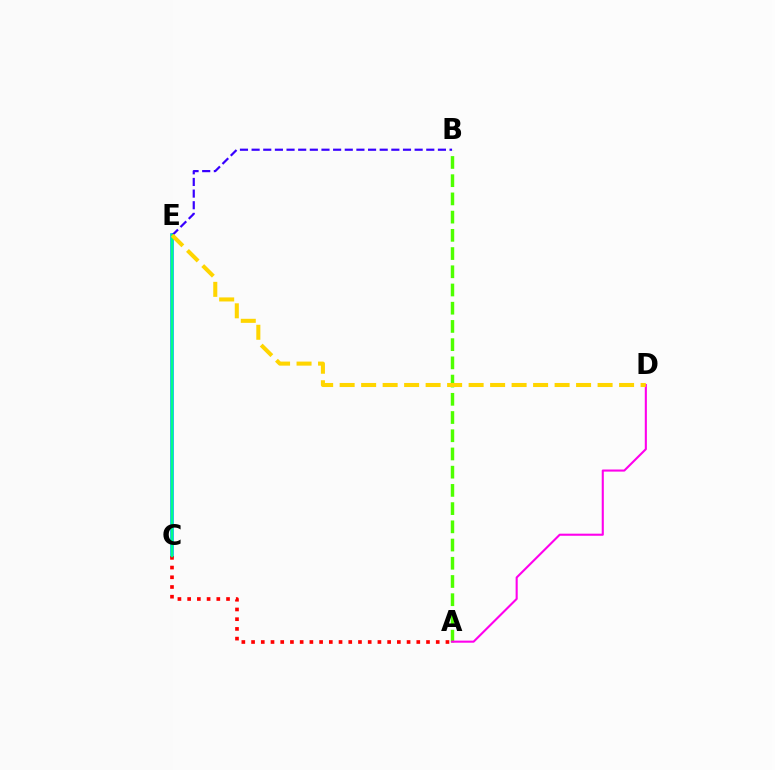{('A', 'B'): [{'color': '#4fff00', 'line_style': 'dashed', 'thickness': 2.47}], ('C', 'E'): [{'color': '#009eff', 'line_style': 'solid', 'thickness': 2.58}, {'color': '#00ff86', 'line_style': 'solid', 'thickness': 1.74}], ('B', 'E'): [{'color': '#3700ff', 'line_style': 'dashed', 'thickness': 1.58}], ('A', 'D'): [{'color': '#ff00ed', 'line_style': 'solid', 'thickness': 1.51}], ('A', 'C'): [{'color': '#ff0000', 'line_style': 'dotted', 'thickness': 2.64}], ('D', 'E'): [{'color': '#ffd500', 'line_style': 'dashed', 'thickness': 2.92}]}